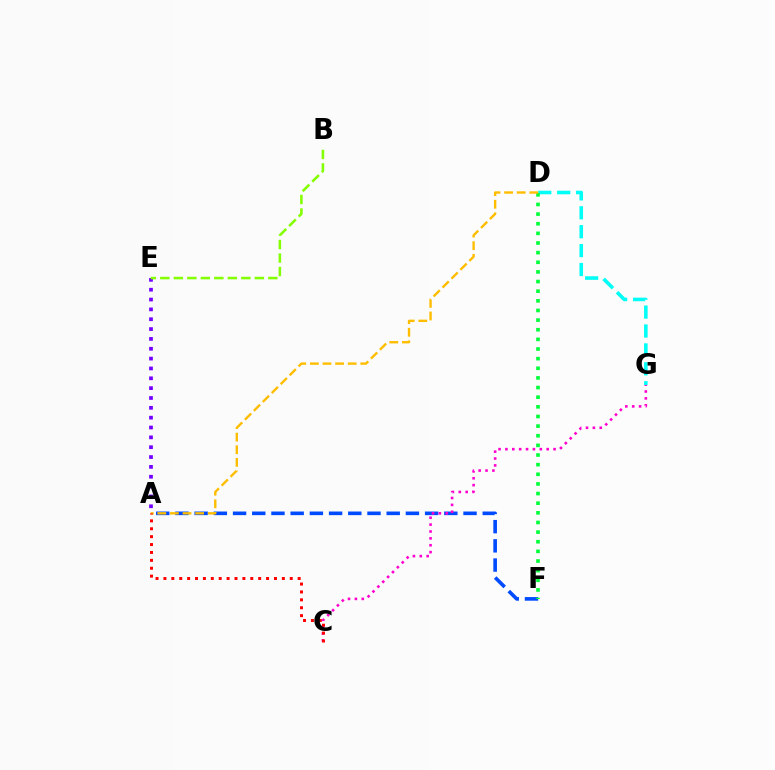{('A', 'E'): [{'color': '#7200ff', 'line_style': 'dotted', 'thickness': 2.67}], ('B', 'E'): [{'color': '#84ff00', 'line_style': 'dashed', 'thickness': 1.83}], ('A', 'F'): [{'color': '#004bff', 'line_style': 'dashed', 'thickness': 2.61}], ('D', 'G'): [{'color': '#00fff6', 'line_style': 'dashed', 'thickness': 2.57}], ('D', 'F'): [{'color': '#00ff39', 'line_style': 'dotted', 'thickness': 2.62}], ('C', 'G'): [{'color': '#ff00cf', 'line_style': 'dotted', 'thickness': 1.87}], ('A', 'D'): [{'color': '#ffbd00', 'line_style': 'dashed', 'thickness': 1.71}], ('A', 'C'): [{'color': '#ff0000', 'line_style': 'dotted', 'thickness': 2.15}]}